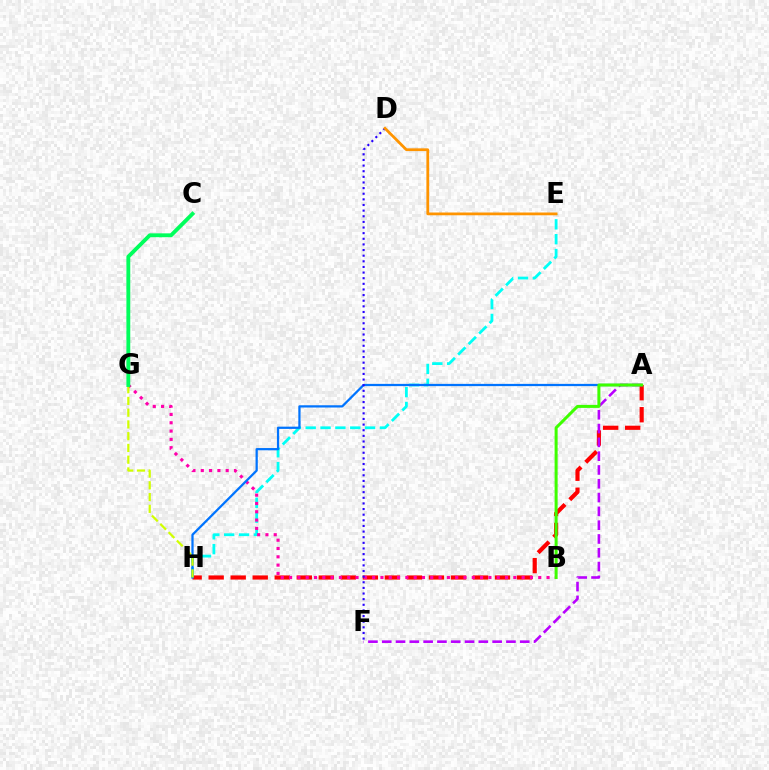{('A', 'H'): [{'color': '#ff0000', 'line_style': 'dashed', 'thickness': 2.99}, {'color': '#0074ff', 'line_style': 'solid', 'thickness': 1.62}], ('E', 'H'): [{'color': '#00fff6', 'line_style': 'dashed', 'thickness': 2.02}], ('B', 'G'): [{'color': '#ff00ac', 'line_style': 'dotted', 'thickness': 2.26}], ('G', 'H'): [{'color': '#d1ff00', 'line_style': 'dashed', 'thickness': 1.6}], ('A', 'F'): [{'color': '#b900ff', 'line_style': 'dashed', 'thickness': 1.87}], ('A', 'B'): [{'color': '#3dff00', 'line_style': 'solid', 'thickness': 2.17}], ('D', 'F'): [{'color': '#2500ff', 'line_style': 'dotted', 'thickness': 1.53}], ('C', 'G'): [{'color': '#00ff5c', 'line_style': 'solid', 'thickness': 2.78}], ('D', 'E'): [{'color': '#ff9400', 'line_style': 'solid', 'thickness': 1.99}]}